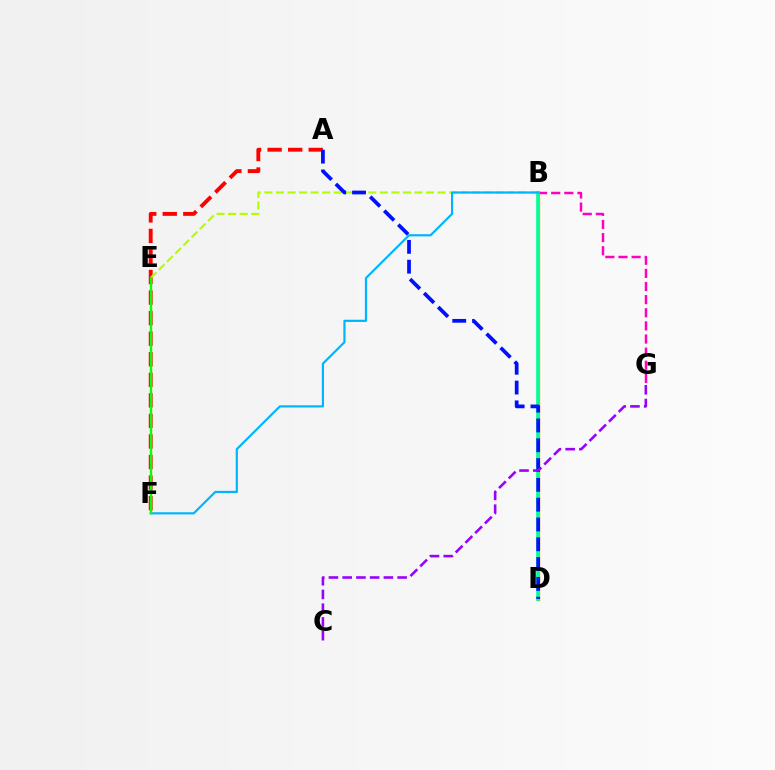{('A', 'F'): [{'color': '#ff0000', 'line_style': 'dashed', 'thickness': 2.79}], ('B', 'D'): [{'color': '#ffa500', 'line_style': 'solid', 'thickness': 2.41}, {'color': '#00ff9d', 'line_style': 'solid', 'thickness': 2.6}], ('B', 'E'): [{'color': '#b3ff00', 'line_style': 'dashed', 'thickness': 1.57}], ('B', 'G'): [{'color': '#ff00bd', 'line_style': 'dashed', 'thickness': 1.78}], ('A', 'D'): [{'color': '#0010ff', 'line_style': 'dashed', 'thickness': 2.69}], ('C', 'G'): [{'color': '#9b00ff', 'line_style': 'dashed', 'thickness': 1.87}], ('B', 'F'): [{'color': '#00b5ff', 'line_style': 'solid', 'thickness': 1.58}], ('E', 'F'): [{'color': '#08ff00', 'line_style': 'solid', 'thickness': 1.72}]}